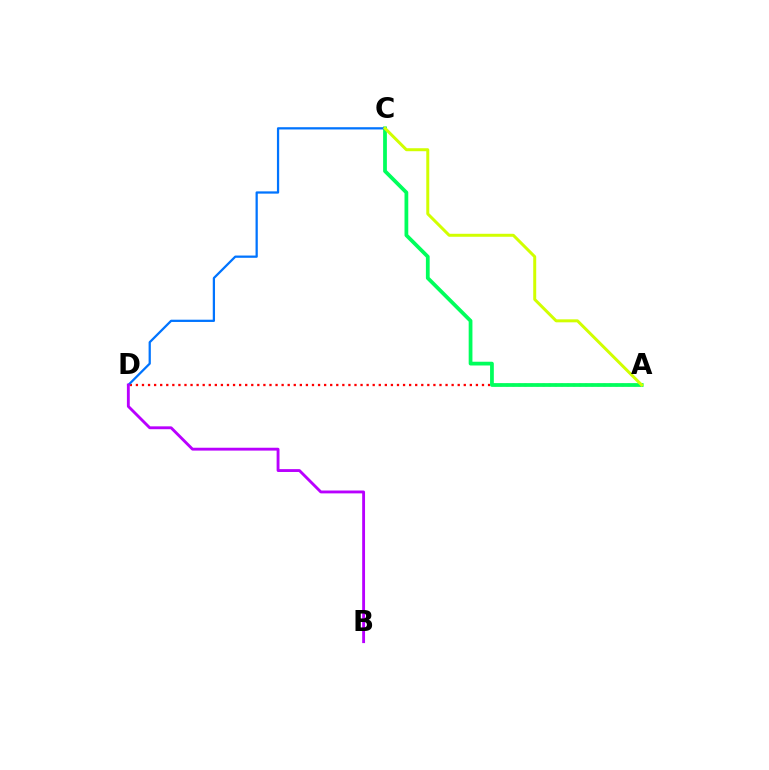{('A', 'D'): [{'color': '#ff0000', 'line_style': 'dotted', 'thickness': 1.65}], ('A', 'C'): [{'color': '#00ff5c', 'line_style': 'solid', 'thickness': 2.71}, {'color': '#d1ff00', 'line_style': 'solid', 'thickness': 2.15}], ('C', 'D'): [{'color': '#0074ff', 'line_style': 'solid', 'thickness': 1.62}], ('B', 'D'): [{'color': '#b900ff', 'line_style': 'solid', 'thickness': 2.06}]}